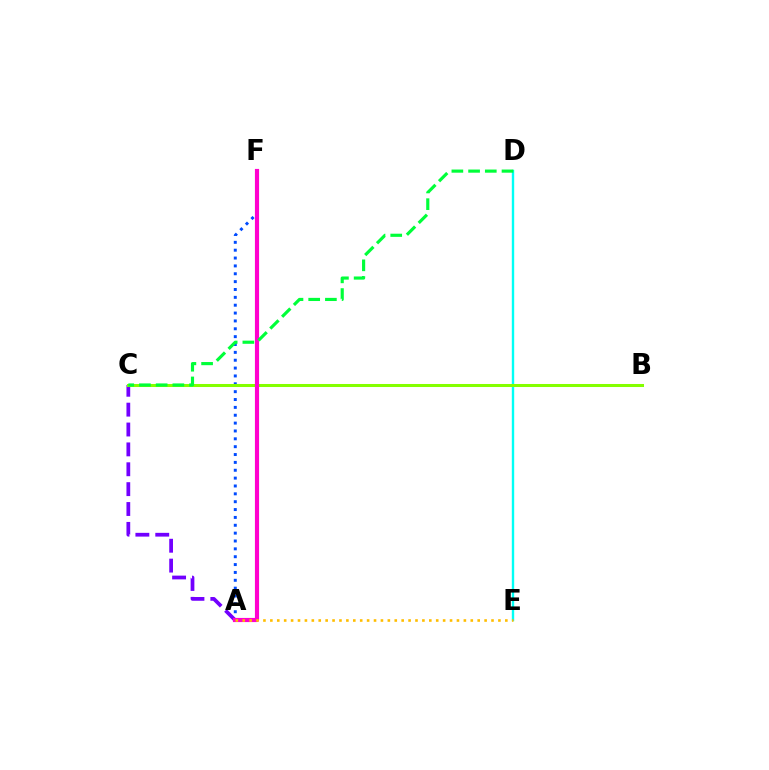{('D', 'E'): [{'color': '#00fff6', 'line_style': 'solid', 'thickness': 1.72}], ('A', 'F'): [{'color': '#004bff', 'line_style': 'dotted', 'thickness': 2.14}, {'color': '#ff00cf', 'line_style': 'solid', 'thickness': 2.99}], ('A', 'C'): [{'color': '#7200ff', 'line_style': 'dashed', 'thickness': 2.7}], ('B', 'C'): [{'color': '#ff0000', 'line_style': 'solid', 'thickness': 1.88}, {'color': '#84ff00', 'line_style': 'solid', 'thickness': 2.18}], ('C', 'D'): [{'color': '#00ff39', 'line_style': 'dashed', 'thickness': 2.27}], ('A', 'E'): [{'color': '#ffbd00', 'line_style': 'dotted', 'thickness': 1.88}]}